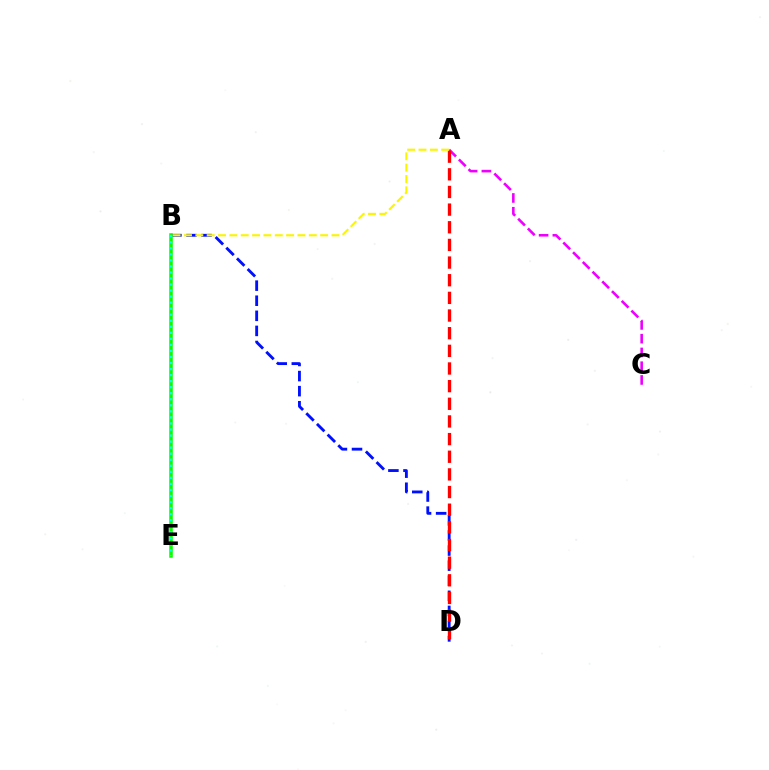{('B', 'D'): [{'color': '#0010ff', 'line_style': 'dashed', 'thickness': 2.05}], ('A', 'C'): [{'color': '#ee00ff', 'line_style': 'dashed', 'thickness': 1.87}], ('B', 'E'): [{'color': '#08ff00', 'line_style': 'solid', 'thickness': 2.52}, {'color': '#00fff6', 'line_style': 'dotted', 'thickness': 1.64}], ('A', 'D'): [{'color': '#ff0000', 'line_style': 'dashed', 'thickness': 2.4}], ('A', 'B'): [{'color': '#fcf500', 'line_style': 'dashed', 'thickness': 1.54}]}